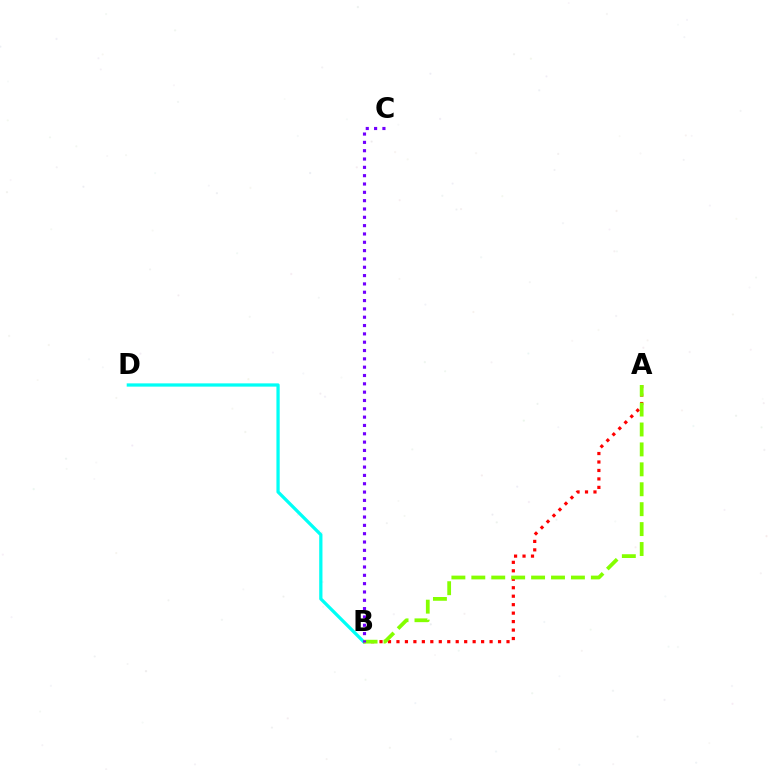{('B', 'D'): [{'color': '#00fff6', 'line_style': 'solid', 'thickness': 2.34}], ('A', 'B'): [{'color': '#ff0000', 'line_style': 'dotted', 'thickness': 2.3}, {'color': '#84ff00', 'line_style': 'dashed', 'thickness': 2.71}], ('B', 'C'): [{'color': '#7200ff', 'line_style': 'dotted', 'thickness': 2.26}]}